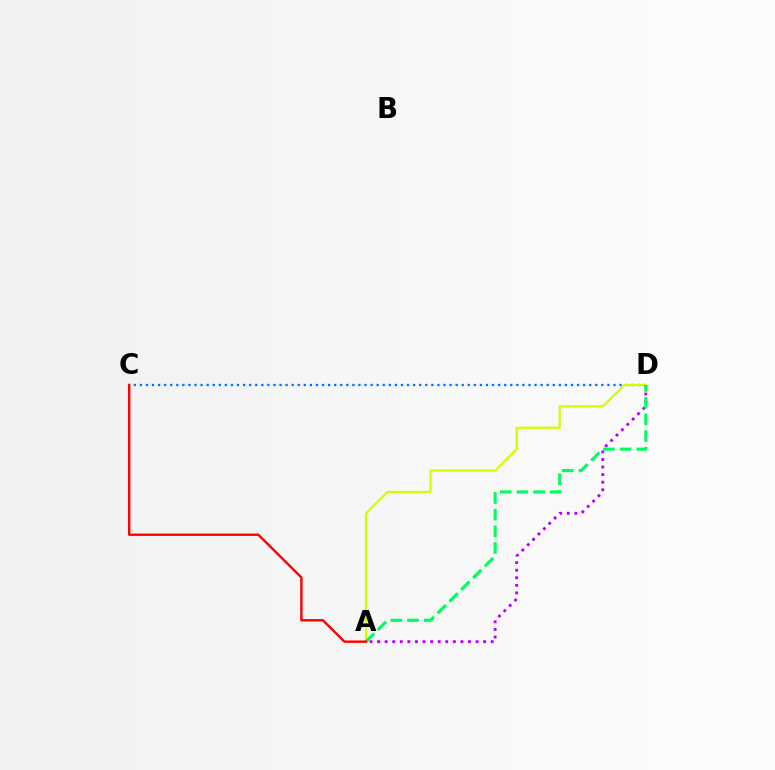{('A', 'D'): [{'color': '#b900ff', 'line_style': 'dotted', 'thickness': 2.06}, {'color': '#d1ff00', 'line_style': 'solid', 'thickness': 1.61}, {'color': '#00ff5c', 'line_style': 'dashed', 'thickness': 2.27}], ('C', 'D'): [{'color': '#0074ff', 'line_style': 'dotted', 'thickness': 1.65}], ('A', 'C'): [{'color': '#ff0000', 'line_style': 'solid', 'thickness': 1.72}]}